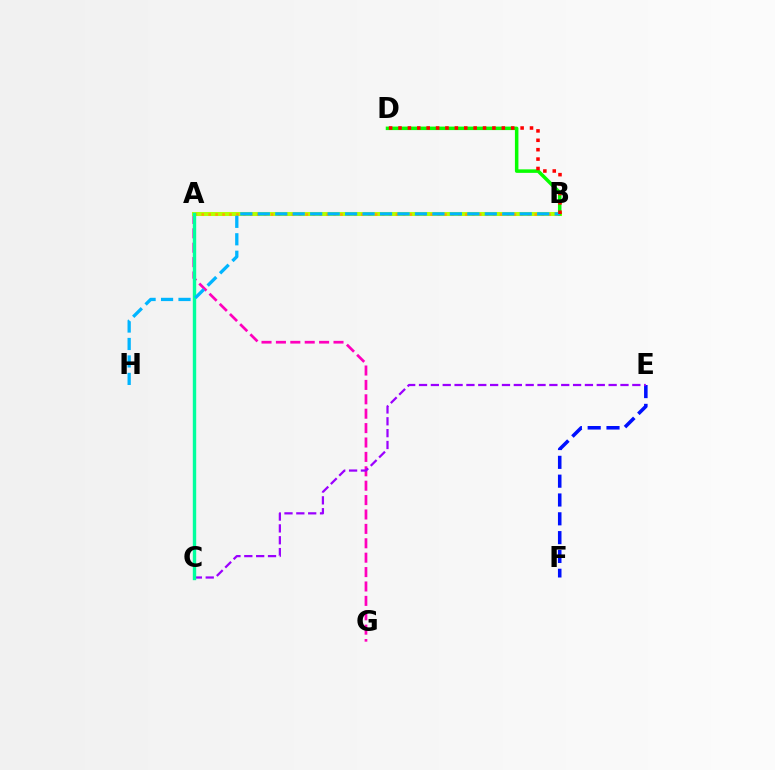{('A', 'G'): [{'color': '#ff00bd', 'line_style': 'dashed', 'thickness': 1.96}], ('E', 'F'): [{'color': '#0010ff', 'line_style': 'dashed', 'thickness': 2.56}], ('A', 'B'): [{'color': '#b3ff00', 'line_style': 'solid', 'thickness': 2.91}, {'color': '#ffa500', 'line_style': 'dotted', 'thickness': 1.88}], ('C', 'E'): [{'color': '#9b00ff', 'line_style': 'dashed', 'thickness': 1.61}], ('A', 'C'): [{'color': '#00ff9d', 'line_style': 'solid', 'thickness': 2.44}], ('B', 'D'): [{'color': '#08ff00', 'line_style': 'solid', 'thickness': 2.52}, {'color': '#ff0000', 'line_style': 'dotted', 'thickness': 2.55}], ('B', 'H'): [{'color': '#00b5ff', 'line_style': 'dashed', 'thickness': 2.37}]}